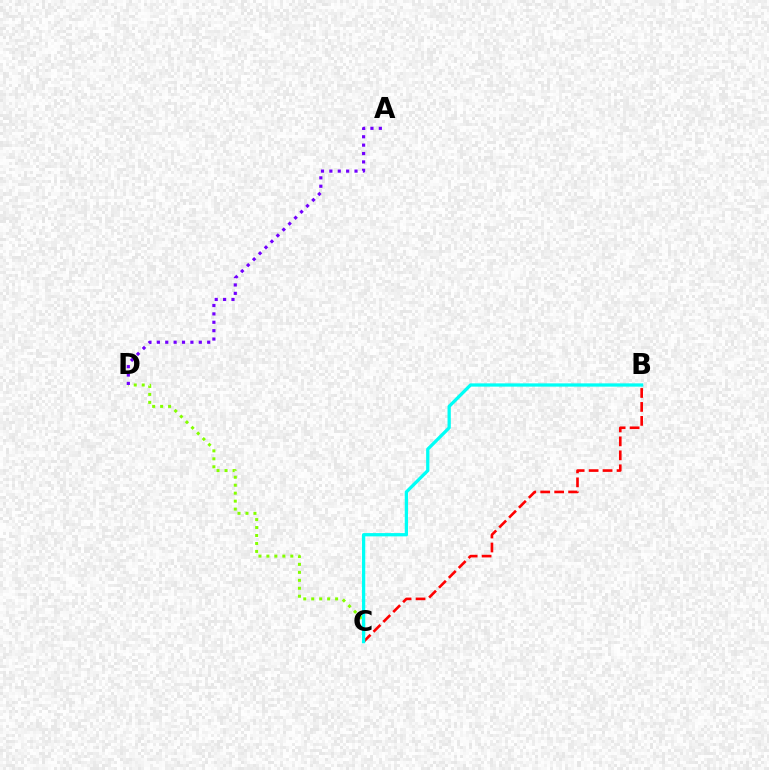{('C', 'D'): [{'color': '#84ff00', 'line_style': 'dotted', 'thickness': 2.16}], ('B', 'C'): [{'color': '#ff0000', 'line_style': 'dashed', 'thickness': 1.9}, {'color': '#00fff6', 'line_style': 'solid', 'thickness': 2.36}], ('A', 'D'): [{'color': '#7200ff', 'line_style': 'dotted', 'thickness': 2.28}]}